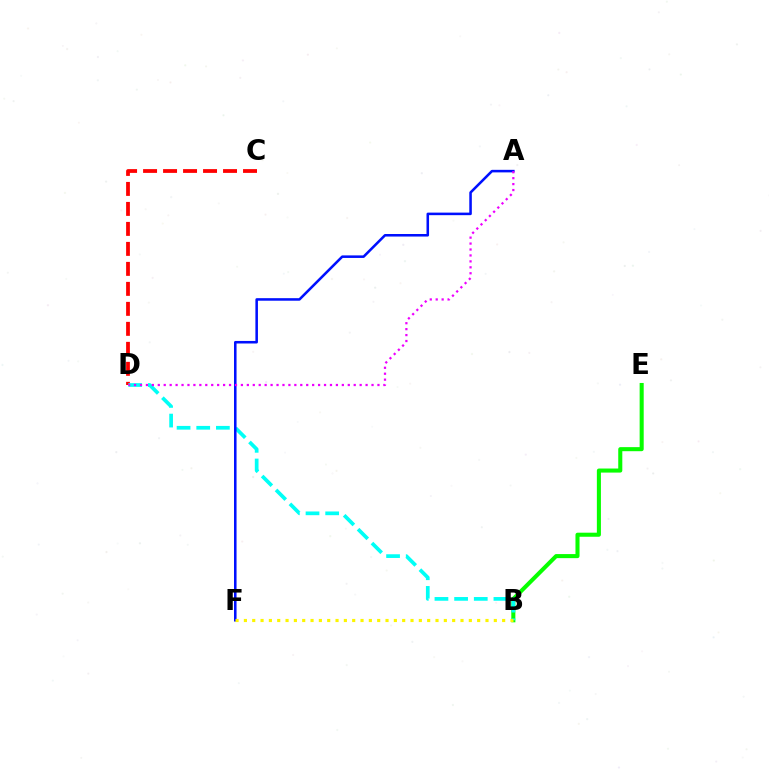{('C', 'D'): [{'color': '#ff0000', 'line_style': 'dashed', 'thickness': 2.72}], ('B', 'E'): [{'color': '#08ff00', 'line_style': 'solid', 'thickness': 2.92}], ('B', 'D'): [{'color': '#00fff6', 'line_style': 'dashed', 'thickness': 2.67}], ('A', 'F'): [{'color': '#0010ff', 'line_style': 'solid', 'thickness': 1.83}], ('A', 'D'): [{'color': '#ee00ff', 'line_style': 'dotted', 'thickness': 1.61}], ('B', 'F'): [{'color': '#fcf500', 'line_style': 'dotted', 'thickness': 2.26}]}